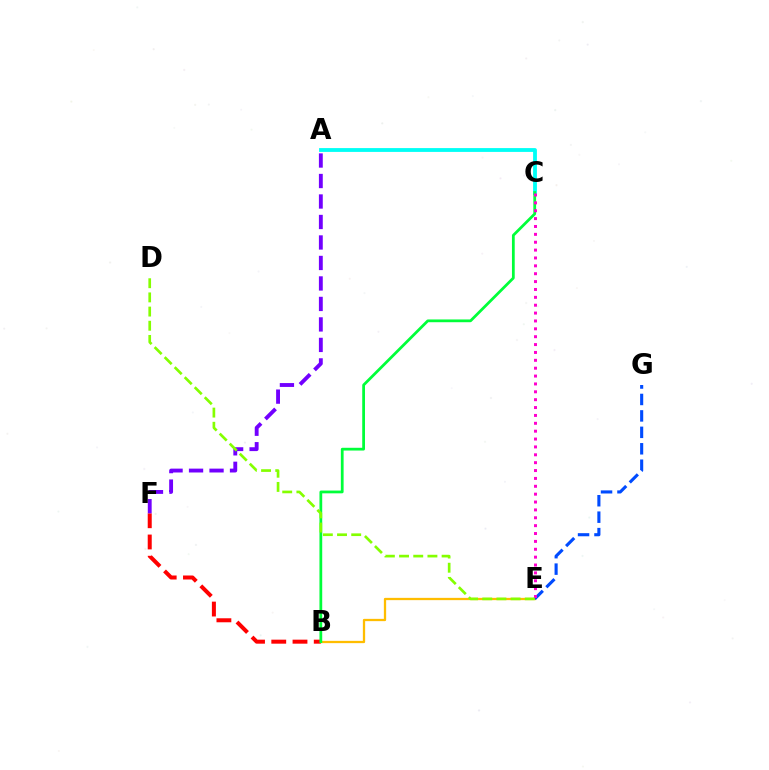{('B', 'E'): [{'color': '#ffbd00', 'line_style': 'solid', 'thickness': 1.64}], ('B', 'F'): [{'color': '#ff0000', 'line_style': 'dashed', 'thickness': 2.88}], ('E', 'G'): [{'color': '#004bff', 'line_style': 'dashed', 'thickness': 2.23}], ('A', 'C'): [{'color': '#00fff6', 'line_style': 'solid', 'thickness': 2.75}], ('B', 'C'): [{'color': '#00ff39', 'line_style': 'solid', 'thickness': 1.99}], ('A', 'F'): [{'color': '#7200ff', 'line_style': 'dashed', 'thickness': 2.78}], ('C', 'E'): [{'color': '#ff00cf', 'line_style': 'dotted', 'thickness': 2.14}], ('D', 'E'): [{'color': '#84ff00', 'line_style': 'dashed', 'thickness': 1.93}]}